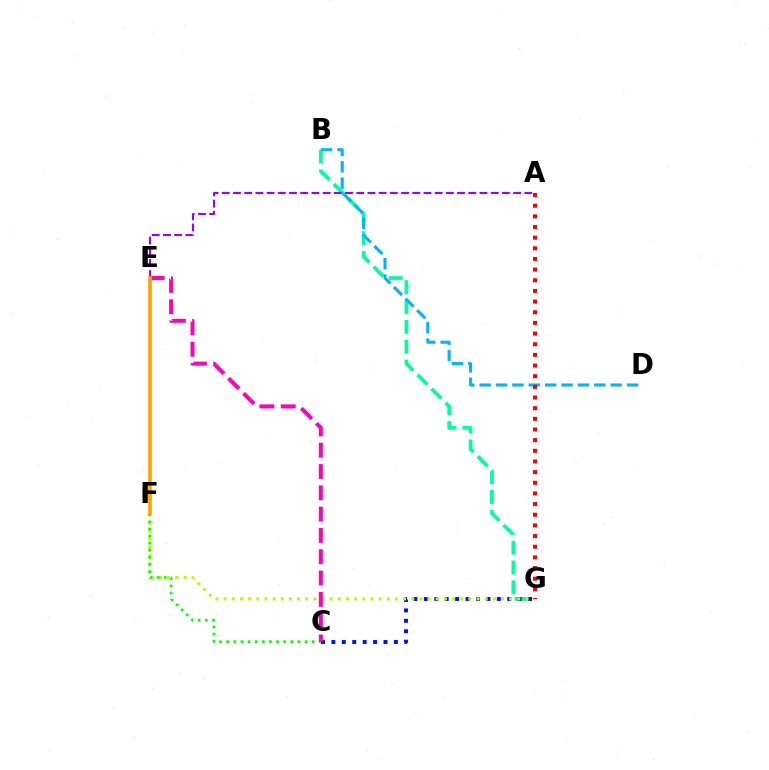{('B', 'G'): [{'color': '#00ff9d', 'line_style': 'dashed', 'thickness': 2.69}], ('C', 'G'): [{'color': '#0010ff', 'line_style': 'dotted', 'thickness': 2.83}], ('A', 'E'): [{'color': '#9b00ff', 'line_style': 'dashed', 'thickness': 1.52}], ('F', 'G'): [{'color': '#b3ff00', 'line_style': 'dotted', 'thickness': 2.22}], ('C', 'F'): [{'color': '#08ff00', 'line_style': 'dotted', 'thickness': 1.94}], ('B', 'D'): [{'color': '#00b5ff', 'line_style': 'dashed', 'thickness': 2.22}], ('C', 'E'): [{'color': '#ff00bd', 'line_style': 'dashed', 'thickness': 2.89}], ('E', 'F'): [{'color': '#ffa500', 'line_style': 'solid', 'thickness': 2.67}], ('A', 'G'): [{'color': '#ff0000', 'line_style': 'dotted', 'thickness': 2.9}]}